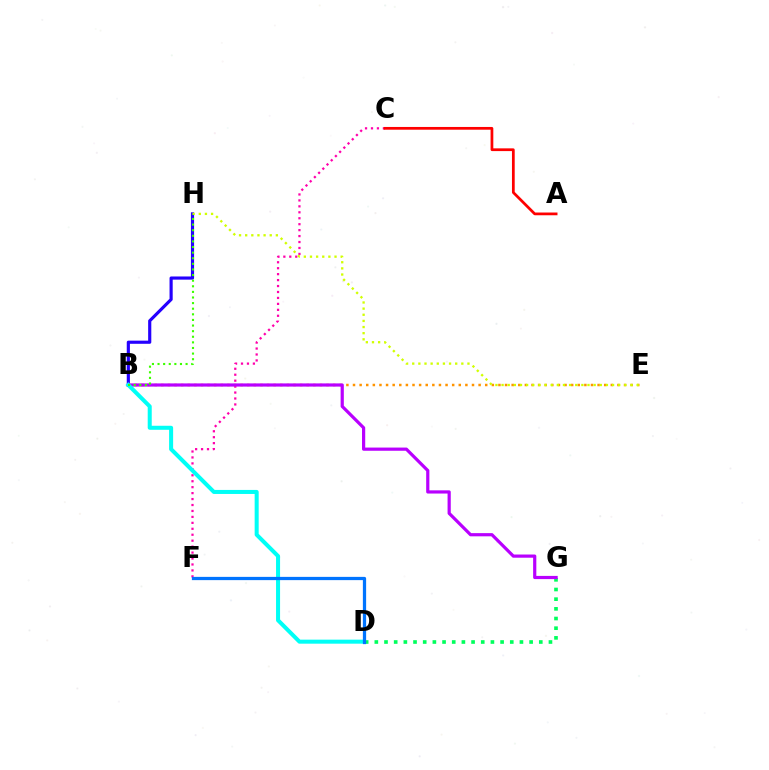{('B', 'H'): [{'color': '#2500ff', 'line_style': 'solid', 'thickness': 2.27}, {'color': '#3dff00', 'line_style': 'dotted', 'thickness': 1.52}], ('C', 'F'): [{'color': '#ff00ac', 'line_style': 'dotted', 'thickness': 1.62}], ('D', 'G'): [{'color': '#00ff5c', 'line_style': 'dotted', 'thickness': 2.63}], ('B', 'E'): [{'color': '#ff9400', 'line_style': 'dotted', 'thickness': 1.8}], ('B', 'G'): [{'color': '#b900ff', 'line_style': 'solid', 'thickness': 2.3}], ('B', 'D'): [{'color': '#00fff6', 'line_style': 'solid', 'thickness': 2.9}], ('D', 'F'): [{'color': '#0074ff', 'line_style': 'solid', 'thickness': 2.34}], ('E', 'H'): [{'color': '#d1ff00', 'line_style': 'dotted', 'thickness': 1.67}], ('A', 'C'): [{'color': '#ff0000', 'line_style': 'solid', 'thickness': 1.98}]}